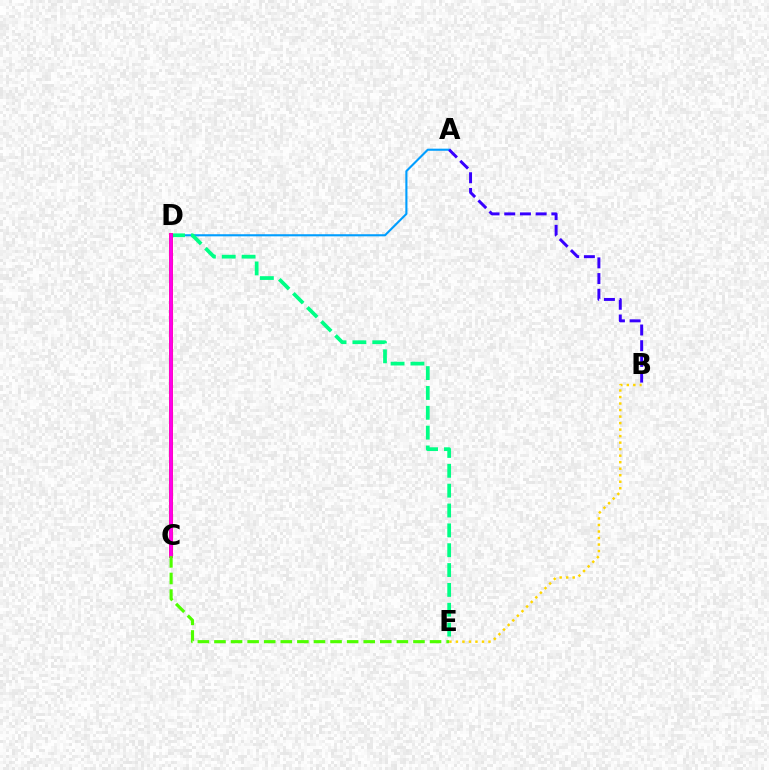{('A', 'D'): [{'color': '#009eff', 'line_style': 'solid', 'thickness': 1.52}], ('B', 'E'): [{'color': '#ffd500', 'line_style': 'dotted', 'thickness': 1.77}], ('A', 'B'): [{'color': '#3700ff', 'line_style': 'dashed', 'thickness': 2.13}], ('D', 'E'): [{'color': '#00ff86', 'line_style': 'dashed', 'thickness': 2.7}], ('C', 'D'): [{'color': '#ff0000', 'line_style': 'solid', 'thickness': 2.74}, {'color': '#ff00ed', 'line_style': 'solid', 'thickness': 2.61}], ('C', 'E'): [{'color': '#4fff00', 'line_style': 'dashed', 'thickness': 2.25}]}